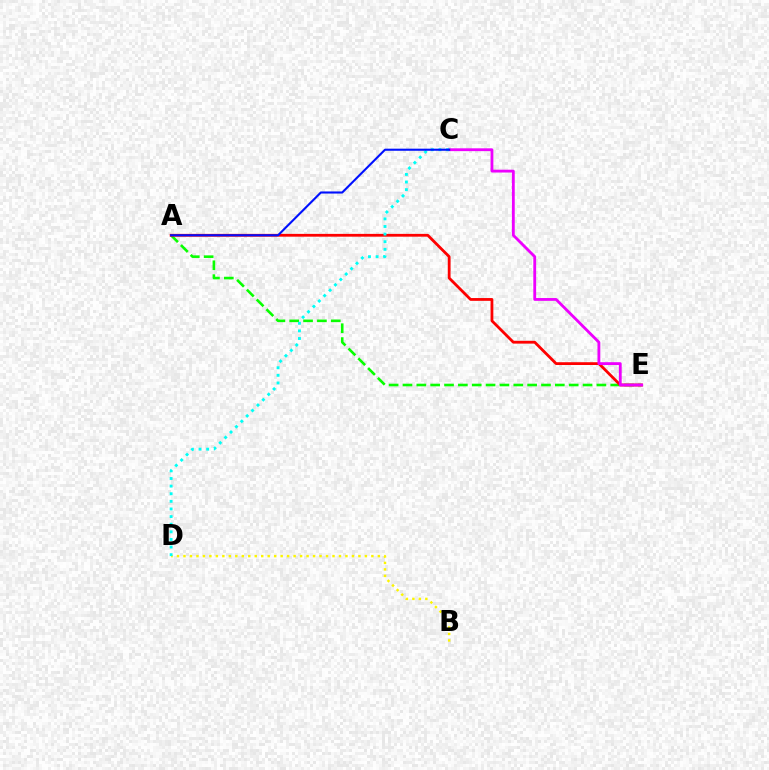{('A', 'E'): [{'color': '#08ff00', 'line_style': 'dashed', 'thickness': 1.88}, {'color': '#ff0000', 'line_style': 'solid', 'thickness': 2.01}], ('C', 'E'): [{'color': '#ee00ff', 'line_style': 'solid', 'thickness': 2.03}], ('B', 'D'): [{'color': '#fcf500', 'line_style': 'dotted', 'thickness': 1.76}], ('C', 'D'): [{'color': '#00fff6', 'line_style': 'dotted', 'thickness': 2.07}], ('A', 'C'): [{'color': '#0010ff', 'line_style': 'solid', 'thickness': 1.51}]}